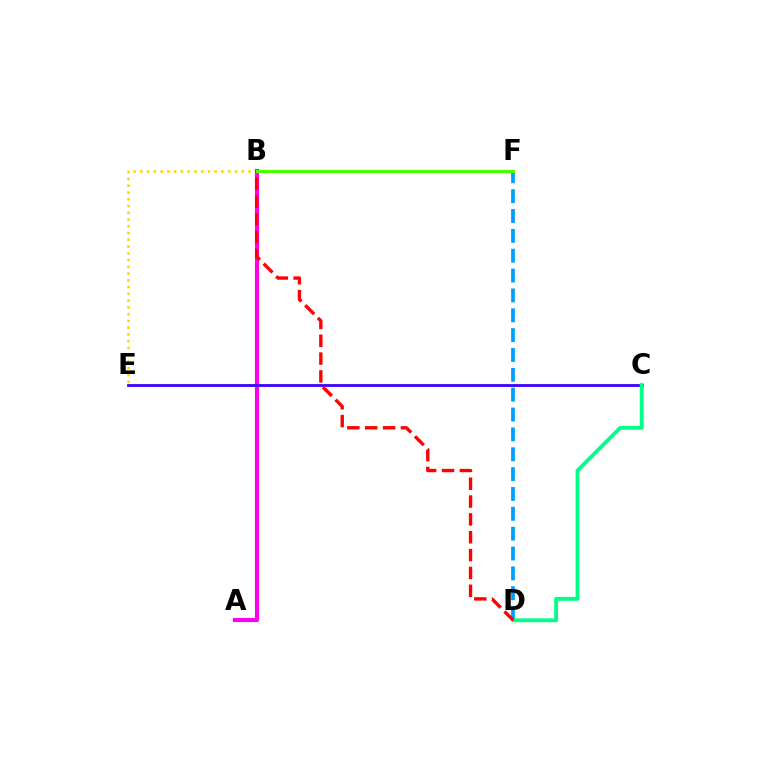{('B', 'E'): [{'color': '#ffd500', 'line_style': 'dotted', 'thickness': 1.84}], ('D', 'F'): [{'color': '#009eff', 'line_style': 'dashed', 'thickness': 2.7}], ('A', 'B'): [{'color': '#ff00ed', 'line_style': 'solid', 'thickness': 2.98}], ('C', 'E'): [{'color': '#3700ff', 'line_style': 'solid', 'thickness': 2.0}], ('C', 'D'): [{'color': '#00ff86', 'line_style': 'solid', 'thickness': 2.77}], ('B', 'D'): [{'color': '#ff0000', 'line_style': 'dashed', 'thickness': 2.42}], ('B', 'F'): [{'color': '#4fff00', 'line_style': 'solid', 'thickness': 2.28}]}